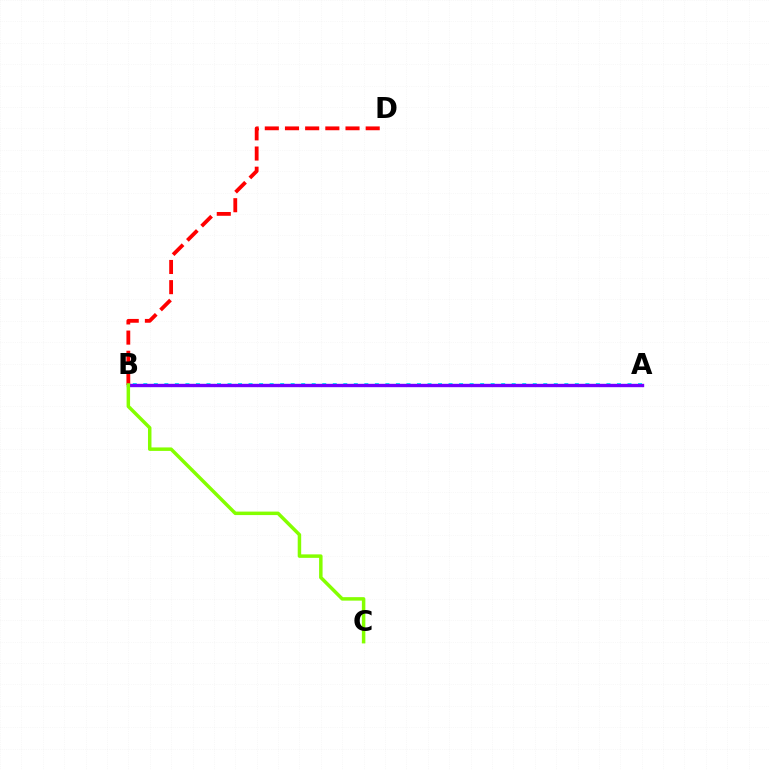{('B', 'D'): [{'color': '#ff0000', 'line_style': 'dashed', 'thickness': 2.74}], ('A', 'B'): [{'color': '#00fff6', 'line_style': 'dotted', 'thickness': 2.86}, {'color': '#7200ff', 'line_style': 'solid', 'thickness': 2.43}], ('B', 'C'): [{'color': '#84ff00', 'line_style': 'solid', 'thickness': 2.51}]}